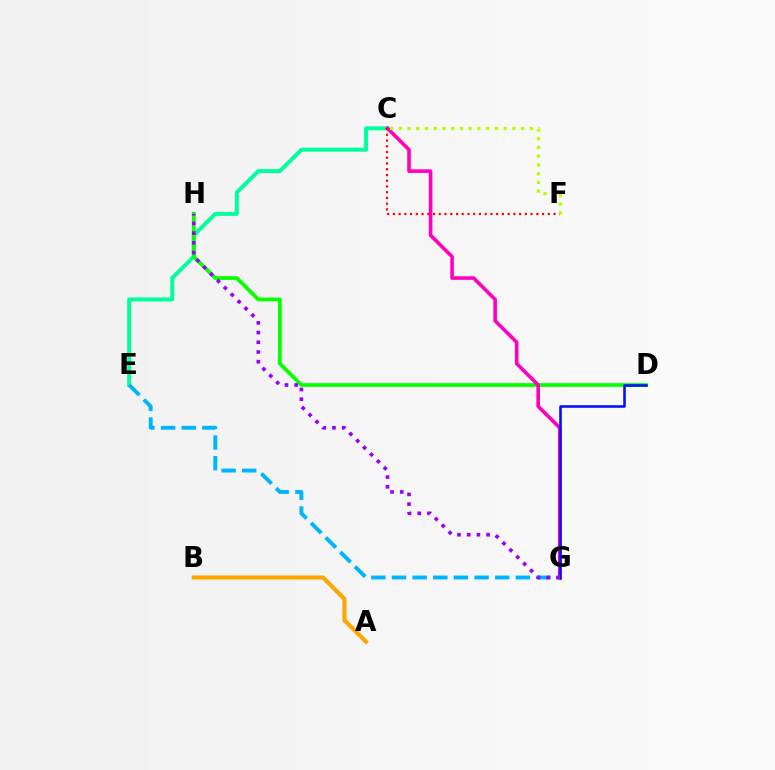{('C', 'E'): [{'color': '#00ff9d', 'line_style': 'solid', 'thickness': 2.86}], ('D', 'H'): [{'color': '#08ff00', 'line_style': 'solid', 'thickness': 2.71}], ('C', 'G'): [{'color': '#ff00bd', 'line_style': 'solid', 'thickness': 2.59}], ('D', 'G'): [{'color': '#0010ff', 'line_style': 'solid', 'thickness': 1.85}], ('C', 'F'): [{'color': '#ff0000', 'line_style': 'dotted', 'thickness': 1.56}, {'color': '#b3ff00', 'line_style': 'dotted', 'thickness': 2.37}], ('E', 'G'): [{'color': '#00b5ff', 'line_style': 'dashed', 'thickness': 2.8}], ('G', 'H'): [{'color': '#9b00ff', 'line_style': 'dotted', 'thickness': 2.64}], ('A', 'B'): [{'color': '#ffa500', 'line_style': 'solid', 'thickness': 2.94}]}